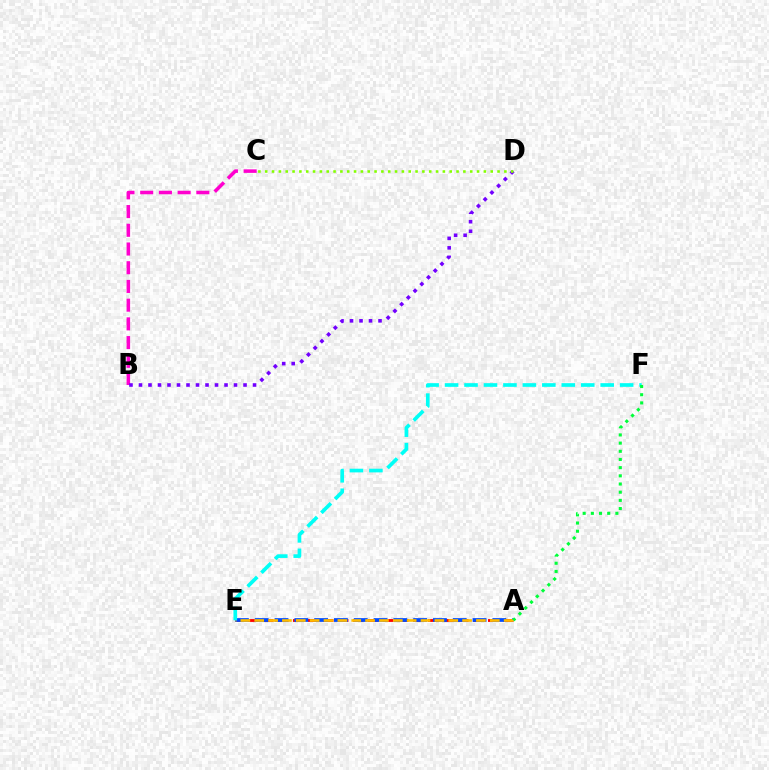{('B', 'C'): [{'color': '#ff00cf', 'line_style': 'dashed', 'thickness': 2.54}], ('B', 'D'): [{'color': '#7200ff', 'line_style': 'dotted', 'thickness': 2.58}], ('A', 'E'): [{'color': '#ff0000', 'line_style': 'dashed', 'thickness': 2.04}, {'color': '#004bff', 'line_style': 'dashed', 'thickness': 2.69}, {'color': '#ffbd00', 'line_style': 'dashed', 'thickness': 1.88}], ('C', 'D'): [{'color': '#84ff00', 'line_style': 'dotted', 'thickness': 1.86}], ('E', 'F'): [{'color': '#00fff6', 'line_style': 'dashed', 'thickness': 2.64}], ('A', 'F'): [{'color': '#00ff39', 'line_style': 'dotted', 'thickness': 2.22}]}